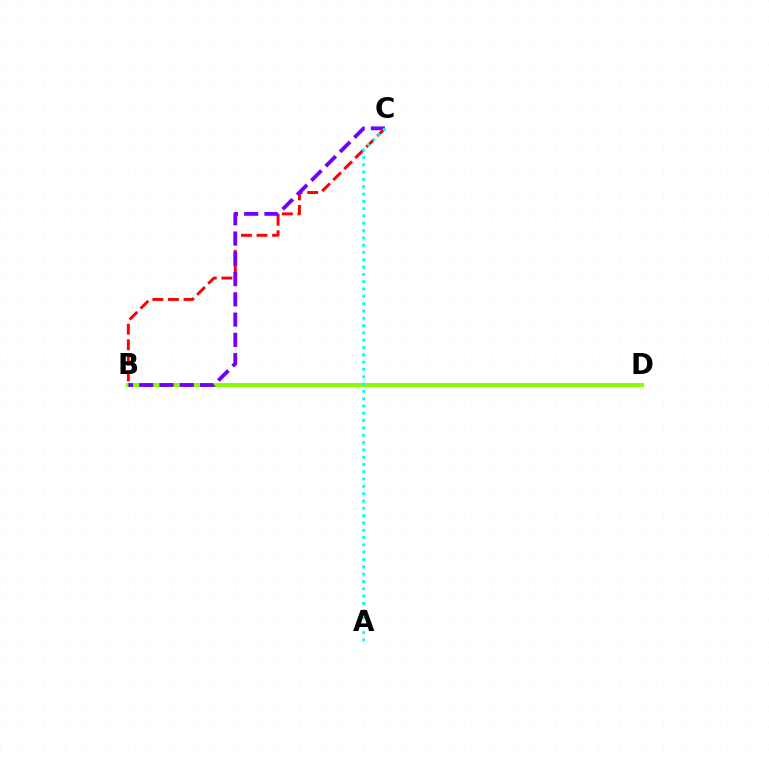{('B', 'C'): [{'color': '#ff0000', 'line_style': 'dashed', 'thickness': 2.12}, {'color': '#7200ff', 'line_style': 'dashed', 'thickness': 2.75}], ('B', 'D'): [{'color': '#84ff00', 'line_style': 'solid', 'thickness': 2.86}], ('A', 'C'): [{'color': '#00fff6', 'line_style': 'dotted', 'thickness': 1.99}]}